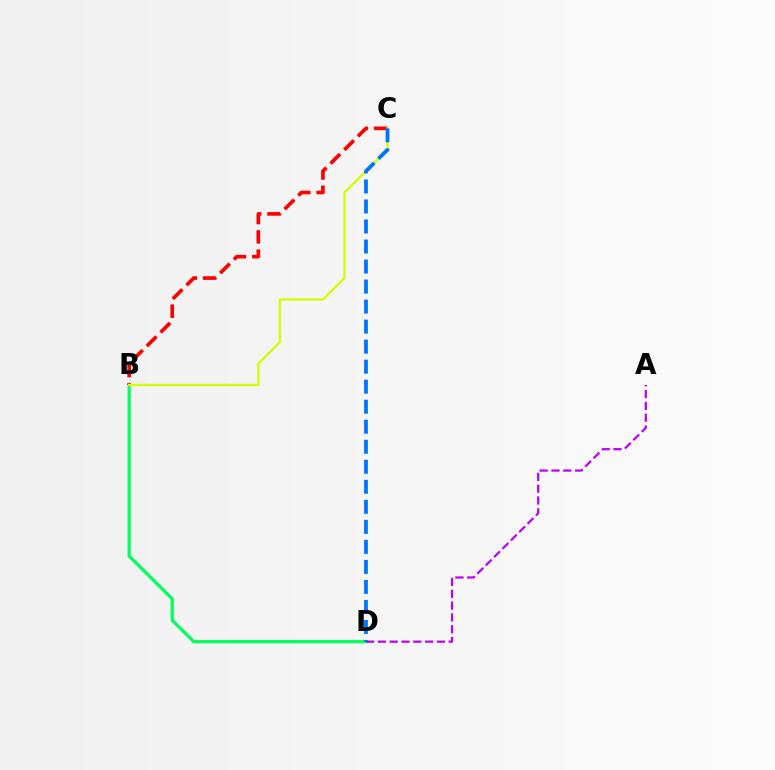{('B', 'D'): [{'color': '#00ff5c', 'line_style': 'solid', 'thickness': 2.31}], ('A', 'D'): [{'color': '#b900ff', 'line_style': 'dashed', 'thickness': 1.6}], ('B', 'C'): [{'color': '#ff0000', 'line_style': 'dashed', 'thickness': 2.63}, {'color': '#d1ff00', 'line_style': 'solid', 'thickness': 1.65}], ('C', 'D'): [{'color': '#0074ff', 'line_style': 'dashed', 'thickness': 2.72}]}